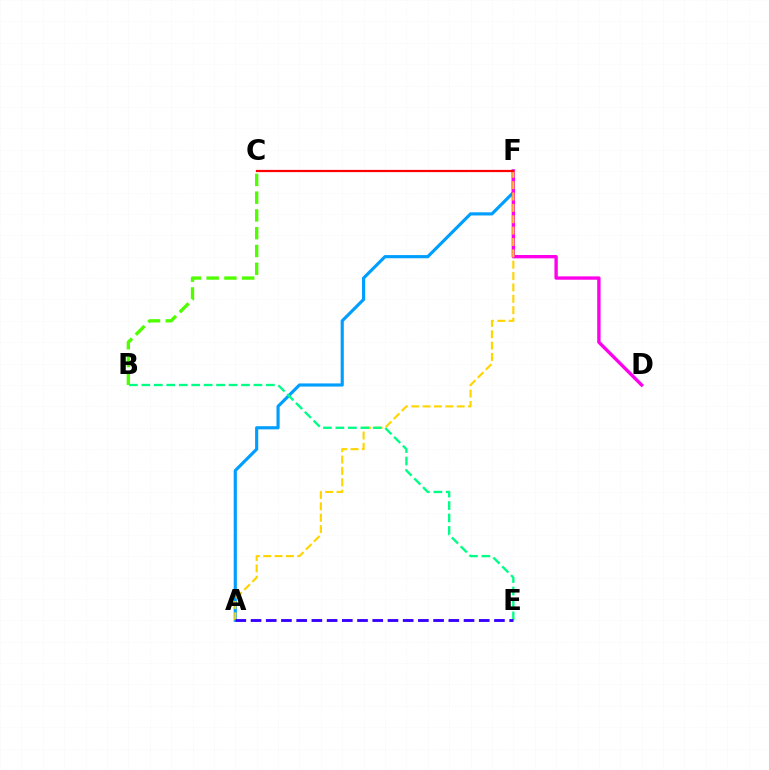{('A', 'F'): [{'color': '#009eff', 'line_style': 'solid', 'thickness': 2.27}, {'color': '#ffd500', 'line_style': 'dashed', 'thickness': 1.54}], ('D', 'F'): [{'color': '#ff00ed', 'line_style': 'solid', 'thickness': 2.41}], ('B', 'E'): [{'color': '#00ff86', 'line_style': 'dashed', 'thickness': 1.69}], ('A', 'E'): [{'color': '#3700ff', 'line_style': 'dashed', 'thickness': 2.07}], ('B', 'C'): [{'color': '#4fff00', 'line_style': 'dashed', 'thickness': 2.41}], ('C', 'F'): [{'color': '#ff0000', 'line_style': 'solid', 'thickness': 1.61}]}